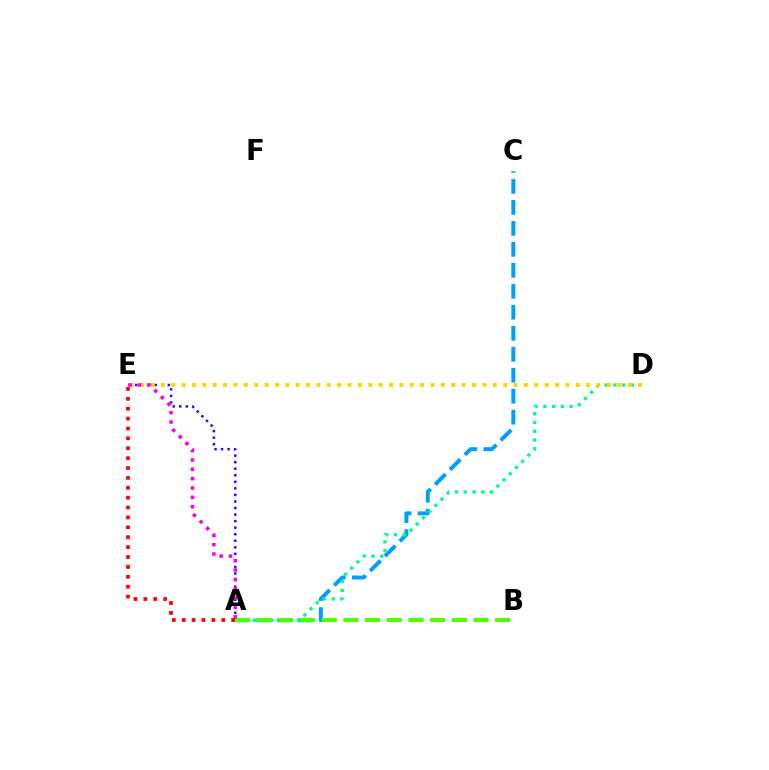{('A', 'C'): [{'color': '#009eff', 'line_style': 'dashed', 'thickness': 2.85}], ('A', 'D'): [{'color': '#00ff86', 'line_style': 'dotted', 'thickness': 2.38}], ('A', 'E'): [{'color': '#3700ff', 'line_style': 'dotted', 'thickness': 1.78}, {'color': '#ff00ed', 'line_style': 'dotted', 'thickness': 2.54}, {'color': '#ff0000', 'line_style': 'dotted', 'thickness': 2.69}], ('D', 'E'): [{'color': '#ffd500', 'line_style': 'dotted', 'thickness': 2.82}], ('A', 'B'): [{'color': '#4fff00', 'line_style': 'dashed', 'thickness': 2.94}]}